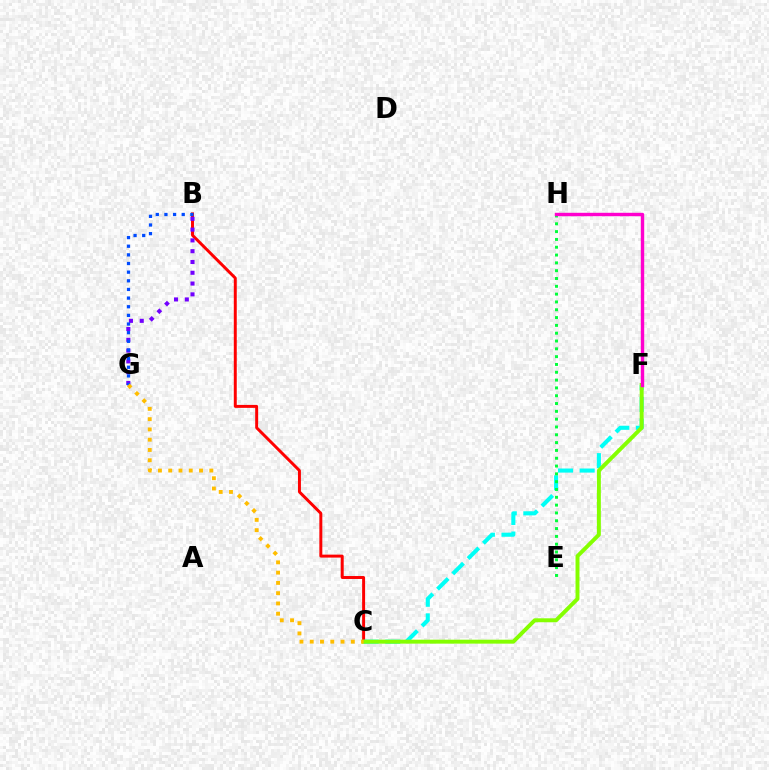{('B', 'C'): [{'color': '#ff0000', 'line_style': 'solid', 'thickness': 2.13}], ('C', 'F'): [{'color': '#00fff6', 'line_style': 'dashed', 'thickness': 2.94}, {'color': '#84ff00', 'line_style': 'solid', 'thickness': 2.84}], ('B', 'G'): [{'color': '#7200ff', 'line_style': 'dotted', 'thickness': 2.93}, {'color': '#004bff', 'line_style': 'dotted', 'thickness': 2.35}], ('E', 'H'): [{'color': '#00ff39', 'line_style': 'dotted', 'thickness': 2.12}], ('F', 'H'): [{'color': '#ff00cf', 'line_style': 'solid', 'thickness': 2.45}], ('C', 'G'): [{'color': '#ffbd00', 'line_style': 'dotted', 'thickness': 2.79}]}